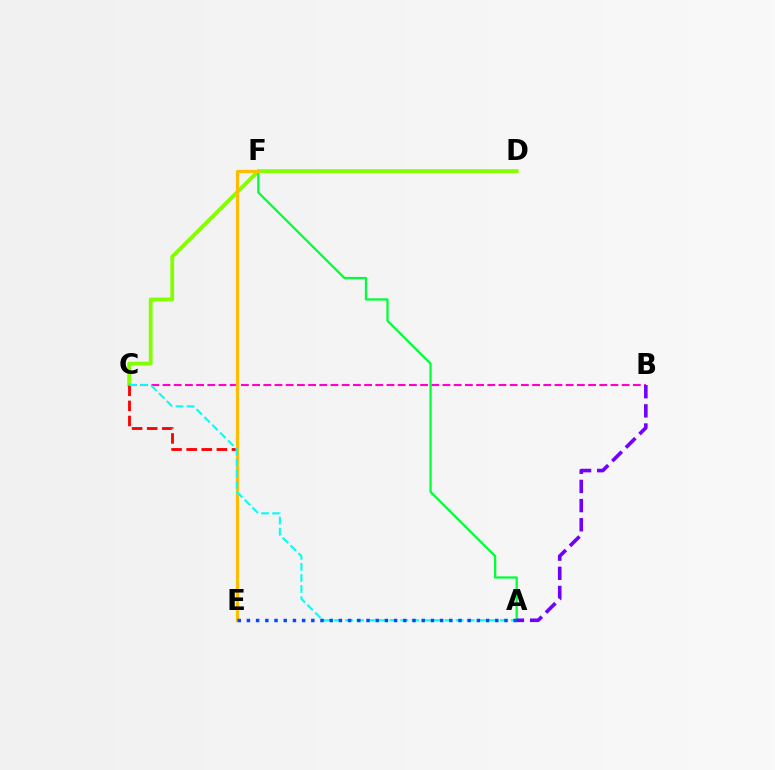{('C', 'D'): [{'color': '#84ff00', 'line_style': 'solid', 'thickness': 2.74}], ('C', 'E'): [{'color': '#ff0000', 'line_style': 'dashed', 'thickness': 2.05}], ('B', 'C'): [{'color': '#ff00cf', 'line_style': 'dashed', 'thickness': 1.52}], ('A', 'F'): [{'color': '#00ff39', 'line_style': 'solid', 'thickness': 1.63}], ('E', 'F'): [{'color': '#ffbd00', 'line_style': 'solid', 'thickness': 2.33}], ('A', 'C'): [{'color': '#00fff6', 'line_style': 'dashed', 'thickness': 1.5}], ('A', 'B'): [{'color': '#7200ff', 'line_style': 'dashed', 'thickness': 2.6}], ('A', 'E'): [{'color': '#004bff', 'line_style': 'dotted', 'thickness': 2.5}]}